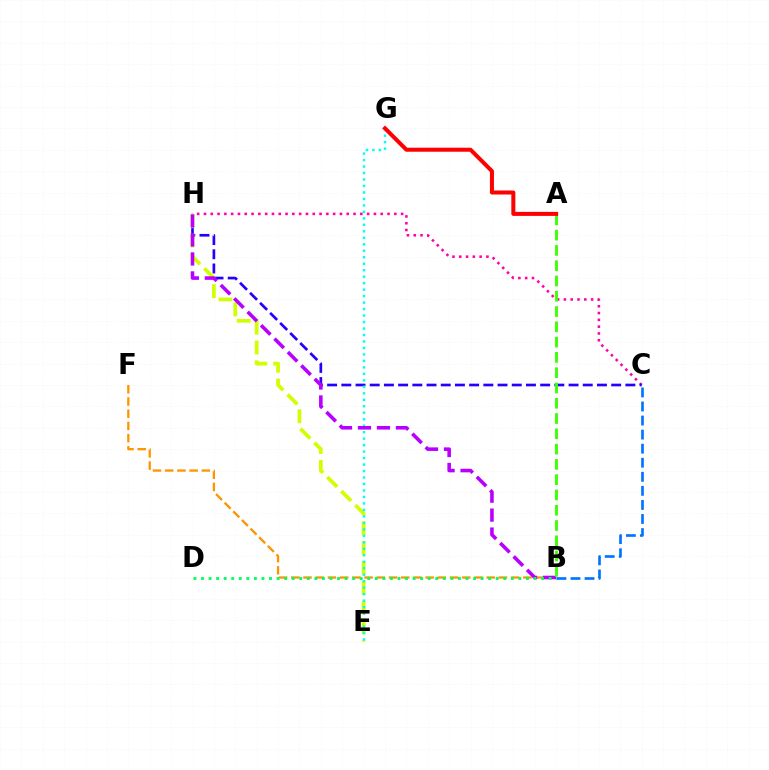{('C', 'H'): [{'color': '#ff00ac', 'line_style': 'dotted', 'thickness': 1.85}, {'color': '#2500ff', 'line_style': 'dashed', 'thickness': 1.93}], ('E', 'H'): [{'color': '#d1ff00', 'line_style': 'dashed', 'thickness': 2.69}], ('E', 'G'): [{'color': '#00fff6', 'line_style': 'dotted', 'thickness': 1.76}], ('B', 'F'): [{'color': '#ff9400', 'line_style': 'dashed', 'thickness': 1.66}], ('B', 'H'): [{'color': '#b900ff', 'line_style': 'dashed', 'thickness': 2.58}], ('B', 'C'): [{'color': '#0074ff', 'line_style': 'dashed', 'thickness': 1.91}], ('A', 'B'): [{'color': '#3dff00', 'line_style': 'dashed', 'thickness': 2.08}], ('A', 'G'): [{'color': '#ff0000', 'line_style': 'solid', 'thickness': 2.89}], ('B', 'D'): [{'color': '#00ff5c', 'line_style': 'dotted', 'thickness': 2.05}]}